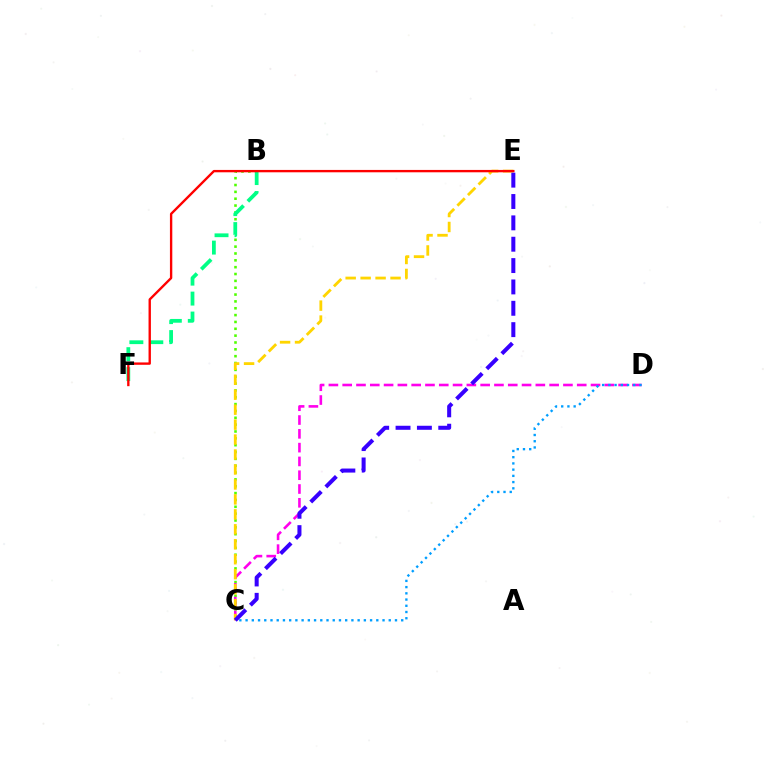{('B', 'C'): [{'color': '#4fff00', 'line_style': 'dotted', 'thickness': 1.86}], ('C', 'D'): [{'color': '#ff00ed', 'line_style': 'dashed', 'thickness': 1.87}, {'color': '#009eff', 'line_style': 'dotted', 'thickness': 1.69}], ('C', 'E'): [{'color': '#ffd500', 'line_style': 'dashed', 'thickness': 2.03}, {'color': '#3700ff', 'line_style': 'dashed', 'thickness': 2.9}], ('B', 'F'): [{'color': '#00ff86', 'line_style': 'dashed', 'thickness': 2.71}], ('E', 'F'): [{'color': '#ff0000', 'line_style': 'solid', 'thickness': 1.7}]}